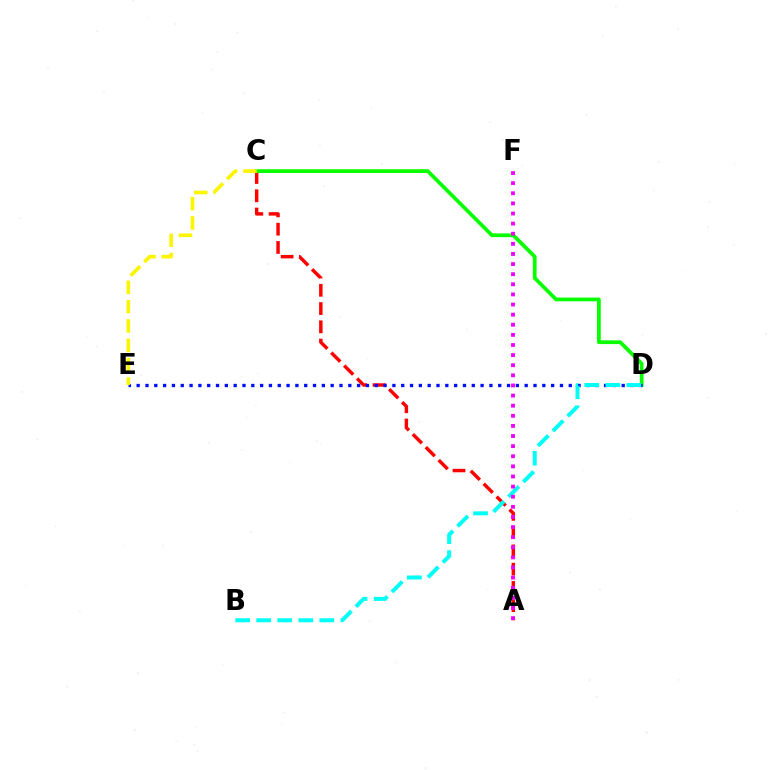{('A', 'C'): [{'color': '#ff0000', 'line_style': 'dashed', 'thickness': 2.48}], ('C', 'D'): [{'color': '#08ff00', 'line_style': 'solid', 'thickness': 2.69}], ('D', 'E'): [{'color': '#0010ff', 'line_style': 'dotted', 'thickness': 2.4}], ('B', 'D'): [{'color': '#00fff6', 'line_style': 'dashed', 'thickness': 2.86}], ('C', 'E'): [{'color': '#fcf500', 'line_style': 'dashed', 'thickness': 2.63}], ('A', 'F'): [{'color': '#ee00ff', 'line_style': 'dotted', 'thickness': 2.75}]}